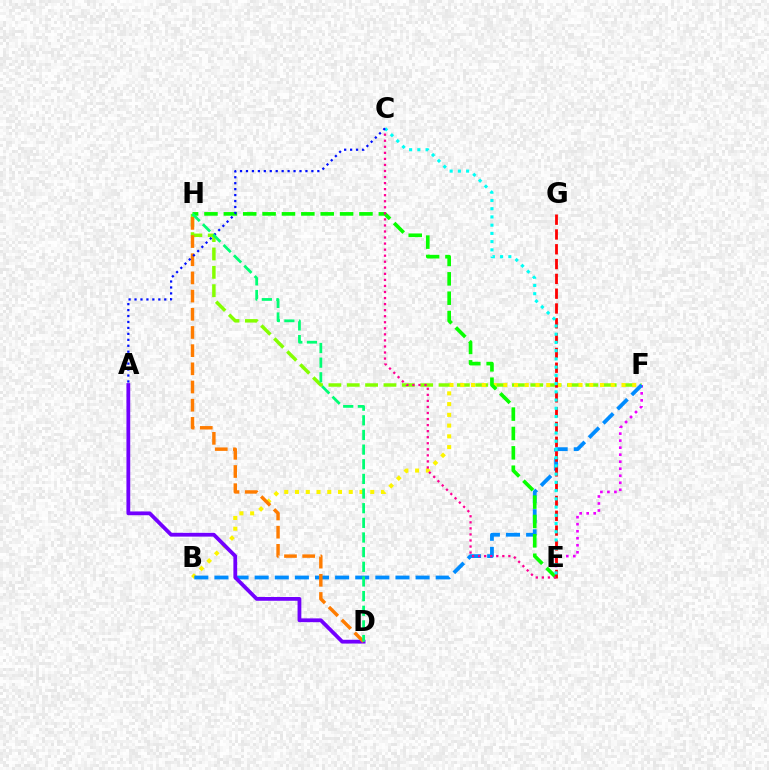{('F', 'H'): [{'color': '#84ff00', 'line_style': 'dashed', 'thickness': 2.49}], ('B', 'F'): [{'color': '#fcf500', 'line_style': 'dotted', 'thickness': 2.92}, {'color': '#008cff', 'line_style': 'dashed', 'thickness': 2.73}], ('E', 'F'): [{'color': '#ee00ff', 'line_style': 'dotted', 'thickness': 1.91}], ('A', 'D'): [{'color': '#7200ff', 'line_style': 'solid', 'thickness': 2.72}], ('E', 'H'): [{'color': '#08ff00', 'line_style': 'dashed', 'thickness': 2.63}], ('D', 'H'): [{'color': '#ff7c00', 'line_style': 'dashed', 'thickness': 2.47}, {'color': '#00ff74', 'line_style': 'dashed', 'thickness': 1.99}], ('E', 'G'): [{'color': '#ff0000', 'line_style': 'dashed', 'thickness': 2.01}], ('C', 'E'): [{'color': '#ff0094', 'line_style': 'dotted', 'thickness': 1.64}, {'color': '#00fff6', 'line_style': 'dotted', 'thickness': 2.24}], ('A', 'C'): [{'color': '#0010ff', 'line_style': 'dotted', 'thickness': 1.62}]}